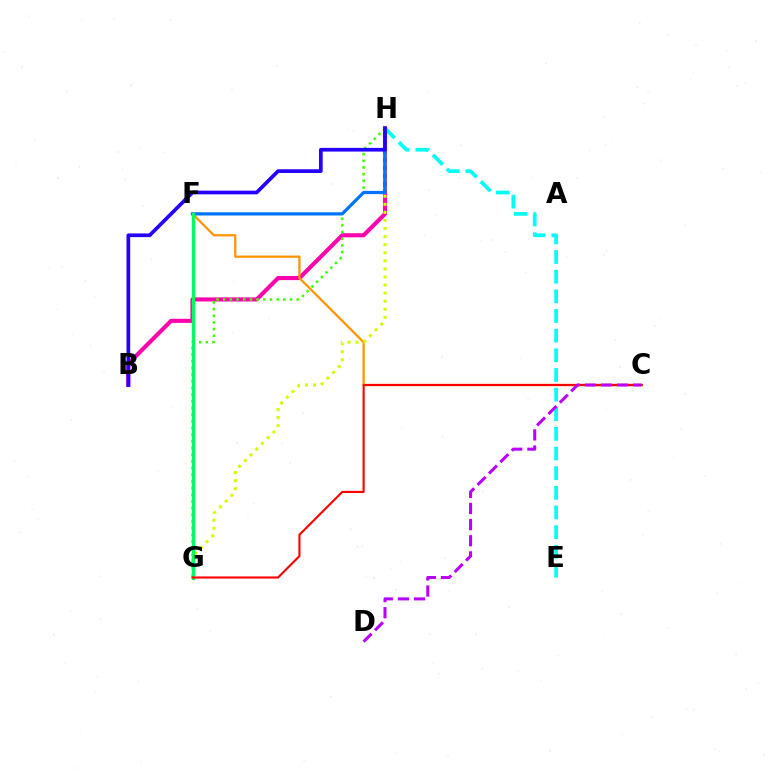{('B', 'H'): [{'color': '#ff00ac', 'line_style': 'solid', 'thickness': 2.95}, {'color': '#2500ff', 'line_style': 'solid', 'thickness': 2.67}], ('G', 'H'): [{'color': '#3dff00', 'line_style': 'dotted', 'thickness': 1.81}, {'color': '#d1ff00', 'line_style': 'dotted', 'thickness': 2.19}], ('C', 'F'): [{'color': '#ff9400', 'line_style': 'solid', 'thickness': 1.63}], ('E', 'H'): [{'color': '#00fff6', 'line_style': 'dashed', 'thickness': 2.67}], ('F', 'H'): [{'color': '#0074ff', 'line_style': 'solid', 'thickness': 2.32}], ('F', 'G'): [{'color': '#00ff5c', 'line_style': 'solid', 'thickness': 2.4}], ('C', 'G'): [{'color': '#ff0000', 'line_style': 'solid', 'thickness': 1.54}], ('C', 'D'): [{'color': '#b900ff', 'line_style': 'dashed', 'thickness': 2.19}]}